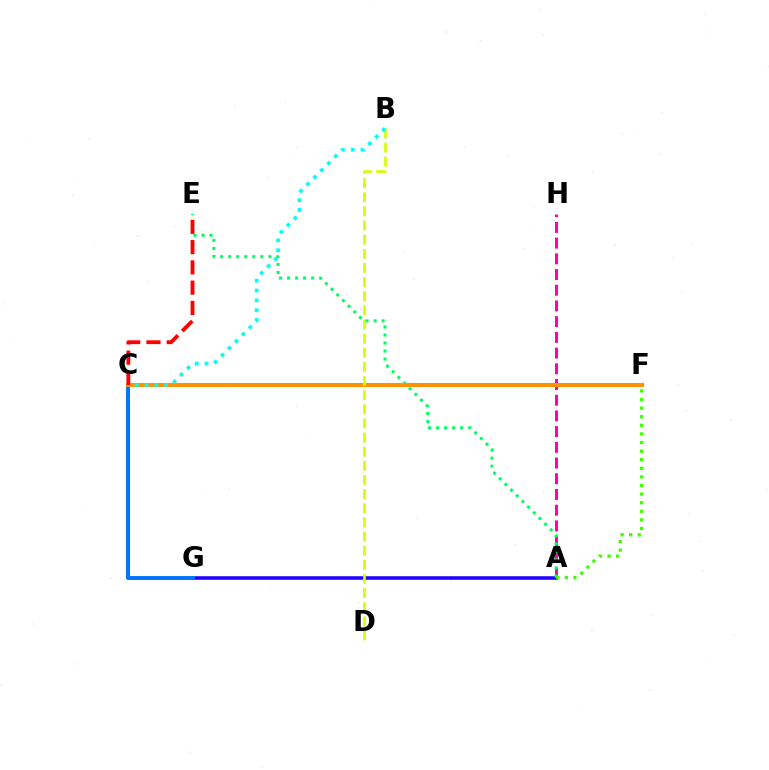{('A', 'H'): [{'color': '#ff00ac', 'line_style': 'dashed', 'thickness': 2.13}], ('A', 'G'): [{'color': '#2500ff', 'line_style': 'solid', 'thickness': 2.58}], ('A', 'E'): [{'color': '#00ff5c', 'line_style': 'dotted', 'thickness': 2.18}], ('C', 'G'): [{'color': '#0074ff', 'line_style': 'solid', 'thickness': 2.83}], ('A', 'F'): [{'color': '#3dff00', 'line_style': 'dotted', 'thickness': 2.34}], ('C', 'F'): [{'color': '#b900ff', 'line_style': 'solid', 'thickness': 2.7}, {'color': '#ff9400', 'line_style': 'solid', 'thickness': 2.85}], ('B', 'D'): [{'color': '#d1ff00', 'line_style': 'dashed', 'thickness': 1.92}], ('B', 'C'): [{'color': '#00fff6', 'line_style': 'dotted', 'thickness': 2.67}], ('C', 'E'): [{'color': '#ff0000', 'line_style': 'dashed', 'thickness': 2.75}]}